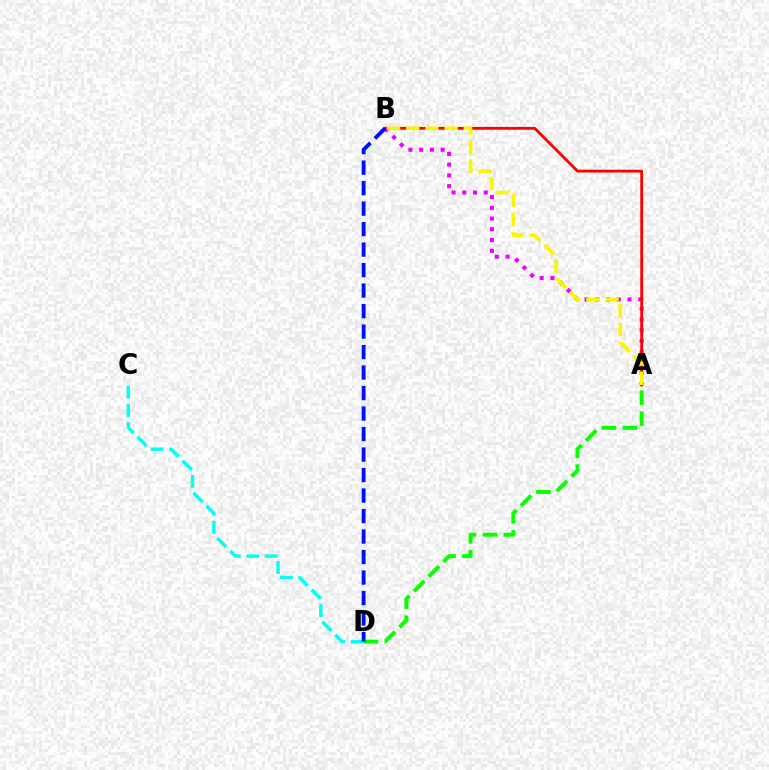{('A', 'B'): [{'color': '#ee00ff', 'line_style': 'dotted', 'thickness': 2.92}, {'color': '#ff0000', 'line_style': 'solid', 'thickness': 2.02}, {'color': '#fcf500', 'line_style': 'dashed', 'thickness': 2.61}], ('A', 'D'): [{'color': '#08ff00', 'line_style': 'dashed', 'thickness': 2.84}], ('C', 'D'): [{'color': '#00fff6', 'line_style': 'dashed', 'thickness': 2.49}], ('B', 'D'): [{'color': '#0010ff', 'line_style': 'dashed', 'thickness': 2.78}]}